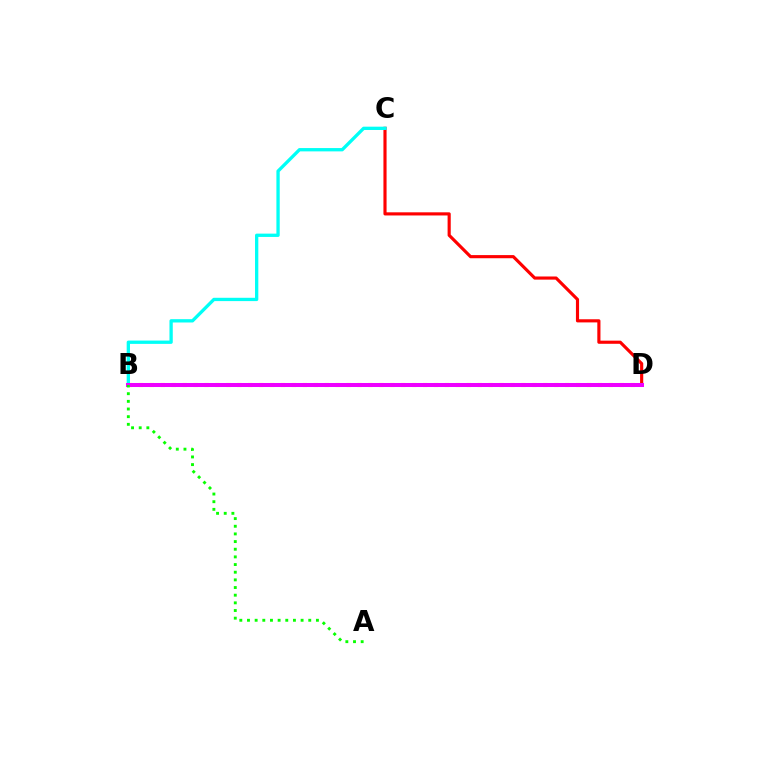{('B', 'D'): [{'color': '#0010ff', 'line_style': 'dotted', 'thickness': 1.91}, {'color': '#fcf500', 'line_style': 'dotted', 'thickness': 2.97}, {'color': '#ee00ff', 'line_style': 'solid', 'thickness': 2.89}], ('C', 'D'): [{'color': '#ff0000', 'line_style': 'solid', 'thickness': 2.26}], ('B', 'C'): [{'color': '#00fff6', 'line_style': 'solid', 'thickness': 2.38}], ('A', 'B'): [{'color': '#08ff00', 'line_style': 'dotted', 'thickness': 2.08}]}